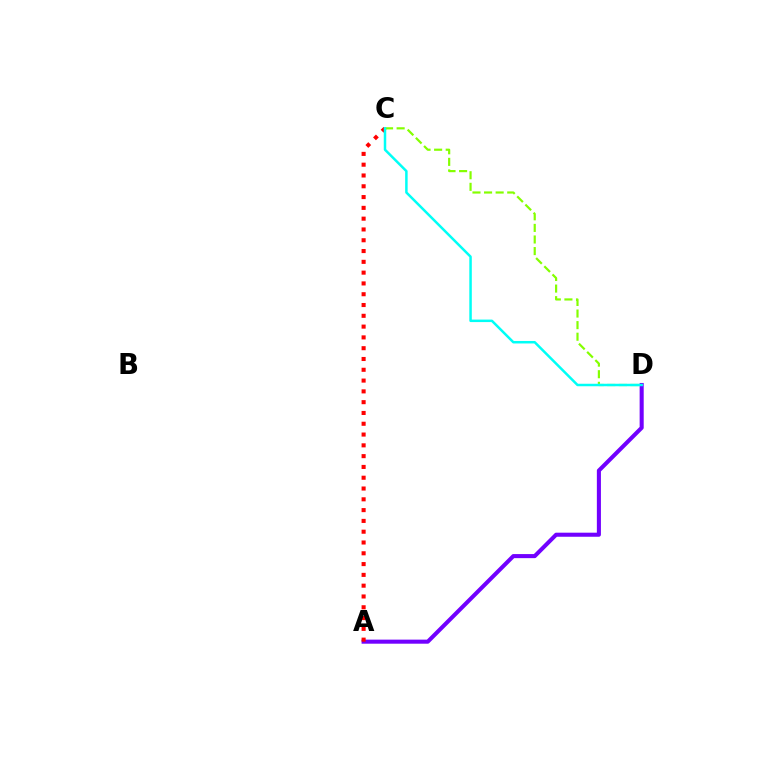{('A', 'D'): [{'color': '#7200ff', 'line_style': 'solid', 'thickness': 2.93}], ('A', 'C'): [{'color': '#ff0000', 'line_style': 'dotted', 'thickness': 2.93}], ('C', 'D'): [{'color': '#84ff00', 'line_style': 'dashed', 'thickness': 1.57}, {'color': '#00fff6', 'line_style': 'solid', 'thickness': 1.8}]}